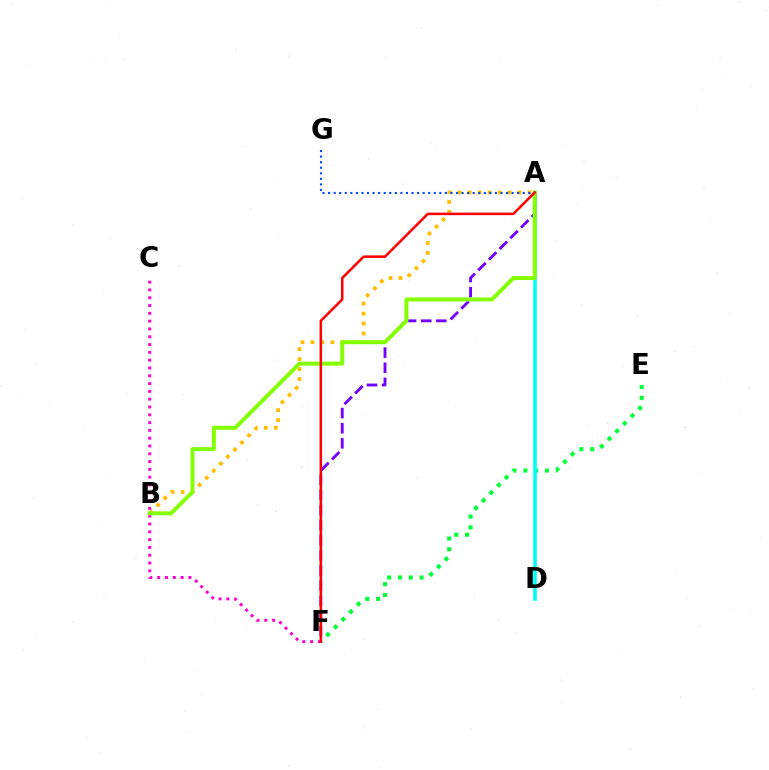{('A', 'B'): [{'color': '#ffbd00', 'line_style': 'dotted', 'thickness': 2.71}, {'color': '#84ff00', 'line_style': 'solid', 'thickness': 2.85}], ('C', 'F'): [{'color': '#ff00cf', 'line_style': 'dotted', 'thickness': 2.12}], ('E', 'F'): [{'color': '#00ff39', 'line_style': 'dotted', 'thickness': 2.94}], ('A', 'D'): [{'color': '#00fff6', 'line_style': 'solid', 'thickness': 2.61}], ('A', 'F'): [{'color': '#7200ff', 'line_style': 'dashed', 'thickness': 2.05}, {'color': '#ff0000', 'line_style': 'solid', 'thickness': 1.83}], ('A', 'G'): [{'color': '#004bff', 'line_style': 'dotted', 'thickness': 1.51}]}